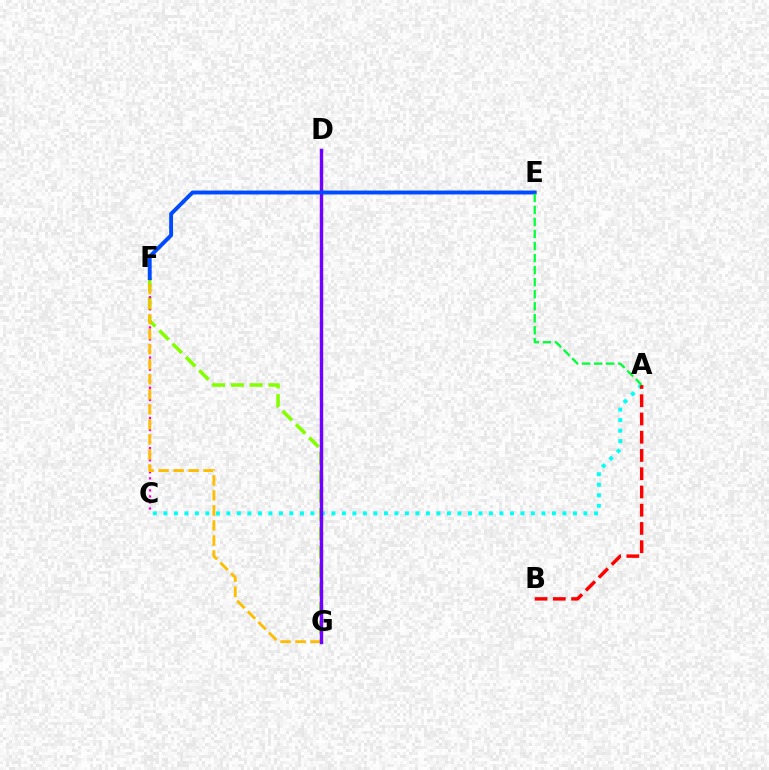{('F', 'G'): [{'color': '#84ff00', 'line_style': 'dashed', 'thickness': 2.55}, {'color': '#ffbd00', 'line_style': 'dashed', 'thickness': 2.04}], ('A', 'C'): [{'color': '#00fff6', 'line_style': 'dotted', 'thickness': 2.85}], ('C', 'F'): [{'color': '#ff00cf', 'line_style': 'dotted', 'thickness': 1.64}], ('A', 'B'): [{'color': '#ff0000', 'line_style': 'dashed', 'thickness': 2.48}], ('D', 'G'): [{'color': '#7200ff', 'line_style': 'solid', 'thickness': 2.48}], ('E', 'F'): [{'color': '#004bff', 'line_style': 'solid', 'thickness': 2.81}], ('A', 'E'): [{'color': '#00ff39', 'line_style': 'dashed', 'thickness': 1.63}]}